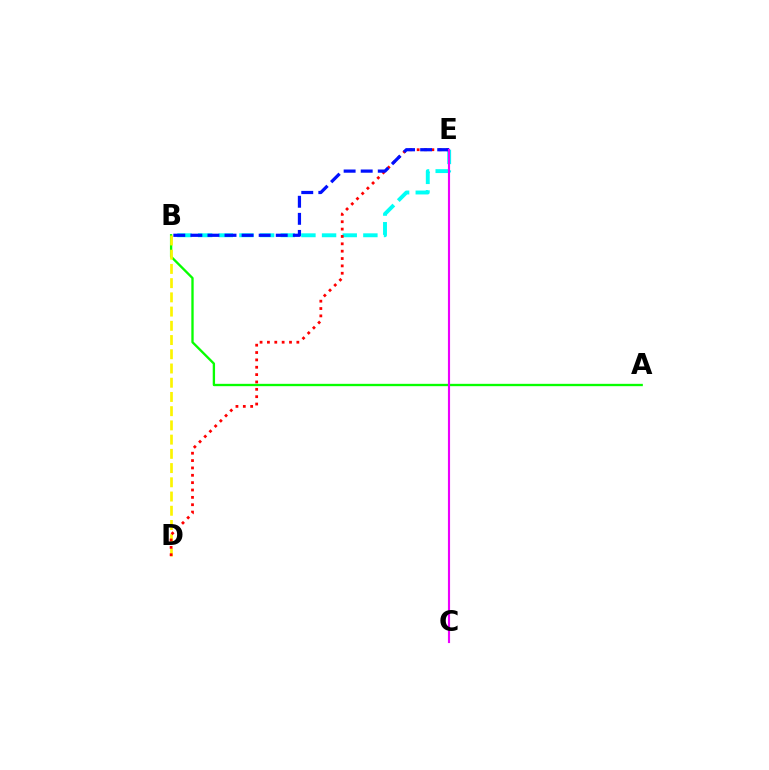{('B', 'E'): [{'color': '#00fff6', 'line_style': 'dashed', 'thickness': 2.81}, {'color': '#0010ff', 'line_style': 'dashed', 'thickness': 2.32}], ('A', 'B'): [{'color': '#08ff00', 'line_style': 'solid', 'thickness': 1.68}], ('B', 'D'): [{'color': '#fcf500', 'line_style': 'dashed', 'thickness': 1.93}], ('D', 'E'): [{'color': '#ff0000', 'line_style': 'dotted', 'thickness': 2.0}], ('C', 'E'): [{'color': '#ee00ff', 'line_style': 'solid', 'thickness': 1.54}]}